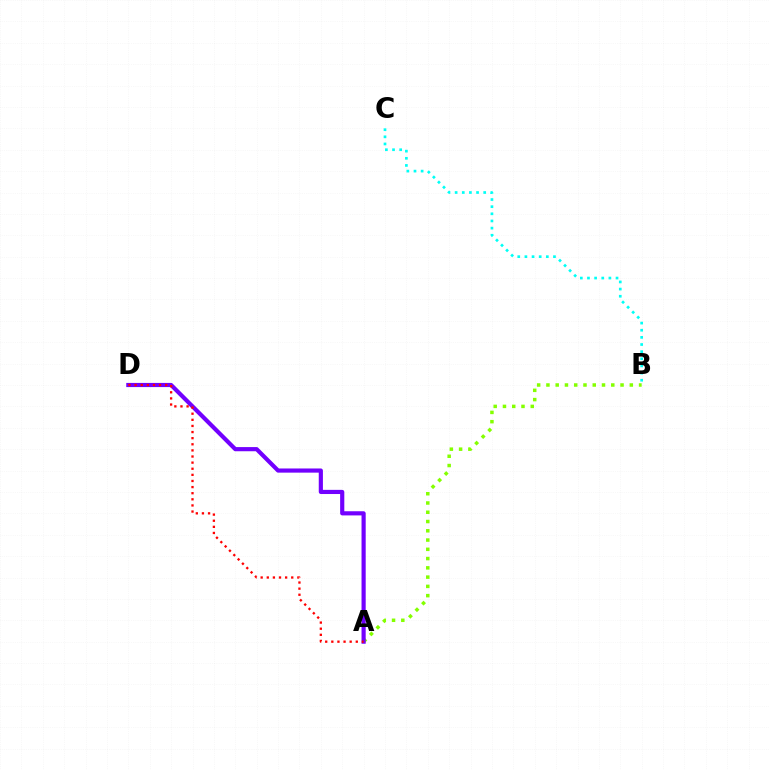{('A', 'B'): [{'color': '#84ff00', 'line_style': 'dotted', 'thickness': 2.52}], ('A', 'D'): [{'color': '#7200ff', 'line_style': 'solid', 'thickness': 3.0}, {'color': '#ff0000', 'line_style': 'dotted', 'thickness': 1.66}], ('B', 'C'): [{'color': '#00fff6', 'line_style': 'dotted', 'thickness': 1.94}]}